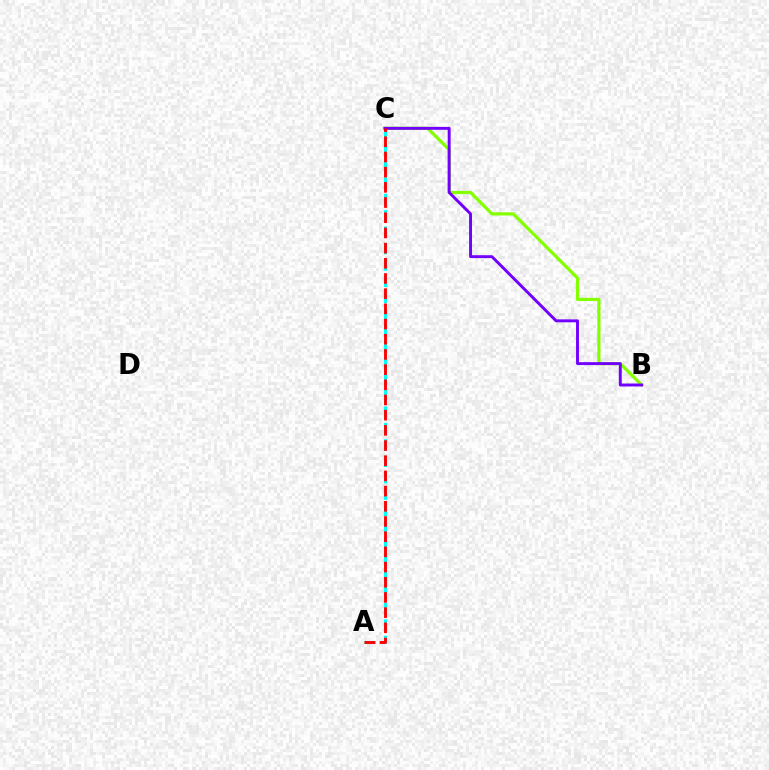{('B', 'C'): [{'color': '#84ff00', 'line_style': 'solid', 'thickness': 2.31}, {'color': '#7200ff', 'line_style': 'solid', 'thickness': 2.1}], ('A', 'C'): [{'color': '#00fff6', 'line_style': 'dashed', 'thickness': 2.22}, {'color': '#ff0000', 'line_style': 'dashed', 'thickness': 2.06}]}